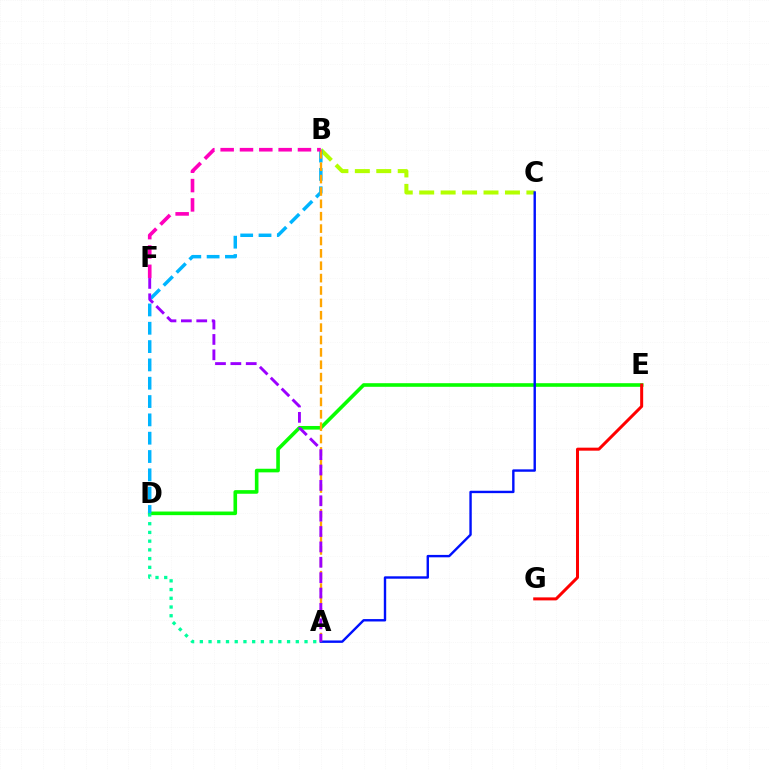{('D', 'E'): [{'color': '#08ff00', 'line_style': 'solid', 'thickness': 2.6}], ('B', 'C'): [{'color': '#b3ff00', 'line_style': 'dashed', 'thickness': 2.91}], ('B', 'D'): [{'color': '#00b5ff', 'line_style': 'dashed', 'thickness': 2.49}], ('A', 'C'): [{'color': '#0010ff', 'line_style': 'solid', 'thickness': 1.73}], ('A', 'B'): [{'color': '#ffa500', 'line_style': 'dashed', 'thickness': 1.68}], ('A', 'F'): [{'color': '#9b00ff', 'line_style': 'dashed', 'thickness': 2.09}], ('A', 'D'): [{'color': '#00ff9d', 'line_style': 'dotted', 'thickness': 2.37}], ('E', 'G'): [{'color': '#ff0000', 'line_style': 'solid', 'thickness': 2.16}], ('B', 'F'): [{'color': '#ff00bd', 'line_style': 'dashed', 'thickness': 2.63}]}